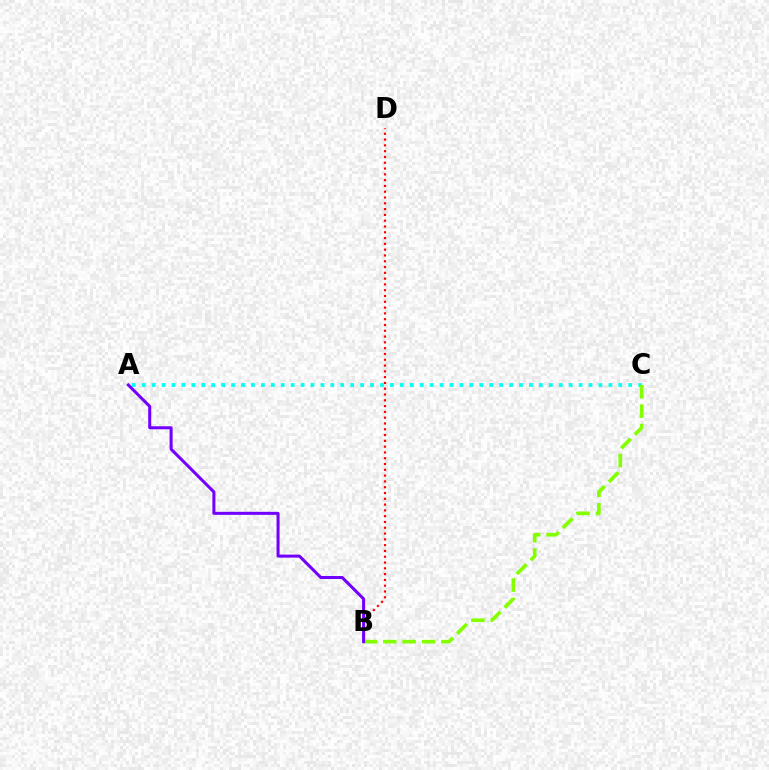{('B', 'D'): [{'color': '#ff0000', 'line_style': 'dotted', 'thickness': 1.57}], ('A', 'C'): [{'color': '#00fff6', 'line_style': 'dotted', 'thickness': 2.7}], ('B', 'C'): [{'color': '#84ff00', 'line_style': 'dashed', 'thickness': 2.63}], ('A', 'B'): [{'color': '#7200ff', 'line_style': 'solid', 'thickness': 2.18}]}